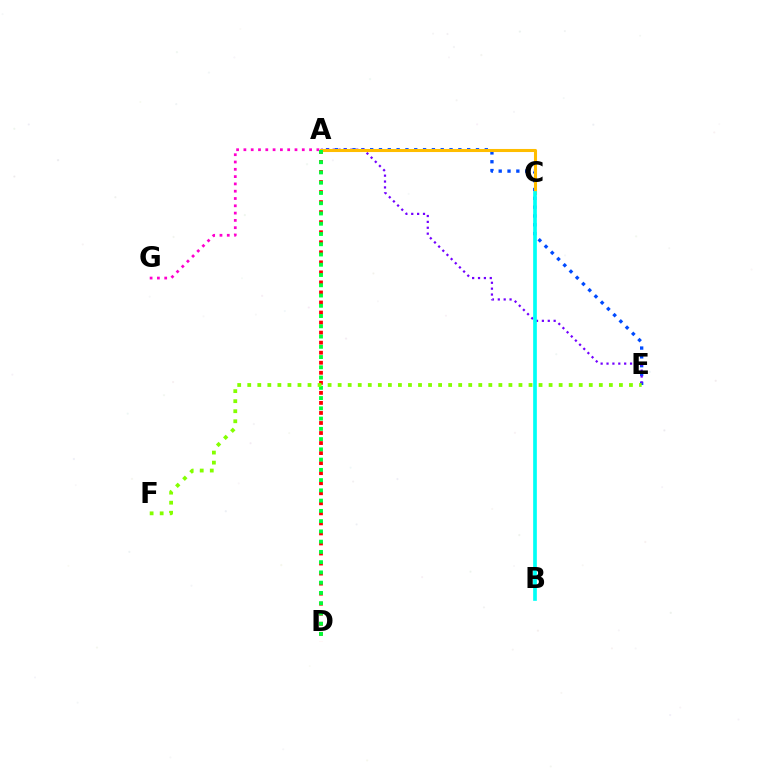{('A', 'E'): [{'color': '#004bff', 'line_style': 'dotted', 'thickness': 2.4}, {'color': '#7200ff', 'line_style': 'dotted', 'thickness': 1.6}], ('A', 'D'): [{'color': '#ff0000', 'line_style': 'dotted', 'thickness': 2.73}, {'color': '#00ff39', 'line_style': 'dotted', 'thickness': 2.79}], ('A', 'C'): [{'color': '#ffbd00', 'line_style': 'solid', 'thickness': 2.21}], ('A', 'G'): [{'color': '#ff00cf', 'line_style': 'dotted', 'thickness': 1.98}], ('B', 'C'): [{'color': '#00fff6', 'line_style': 'solid', 'thickness': 2.65}], ('E', 'F'): [{'color': '#84ff00', 'line_style': 'dotted', 'thickness': 2.73}]}